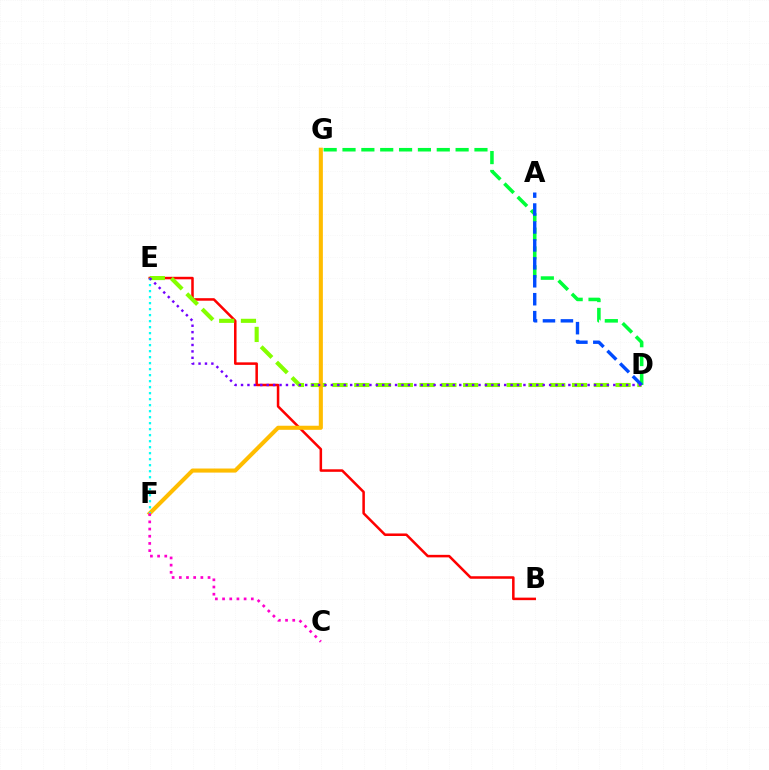{('B', 'E'): [{'color': '#ff0000', 'line_style': 'solid', 'thickness': 1.82}], ('D', 'E'): [{'color': '#84ff00', 'line_style': 'dashed', 'thickness': 2.96}, {'color': '#7200ff', 'line_style': 'dotted', 'thickness': 1.74}], ('D', 'G'): [{'color': '#00ff39', 'line_style': 'dashed', 'thickness': 2.56}], ('F', 'G'): [{'color': '#ffbd00', 'line_style': 'solid', 'thickness': 2.94}], ('E', 'F'): [{'color': '#00fff6', 'line_style': 'dotted', 'thickness': 1.63}], ('A', 'D'): [{'color': '#004bff', 'line_style': 'dashed', 'thickness': 2.44}], ('C', 'F'): [{'color': '#ff00cf', 'line_style': 'dotted', 'thickness': 1.95}]}